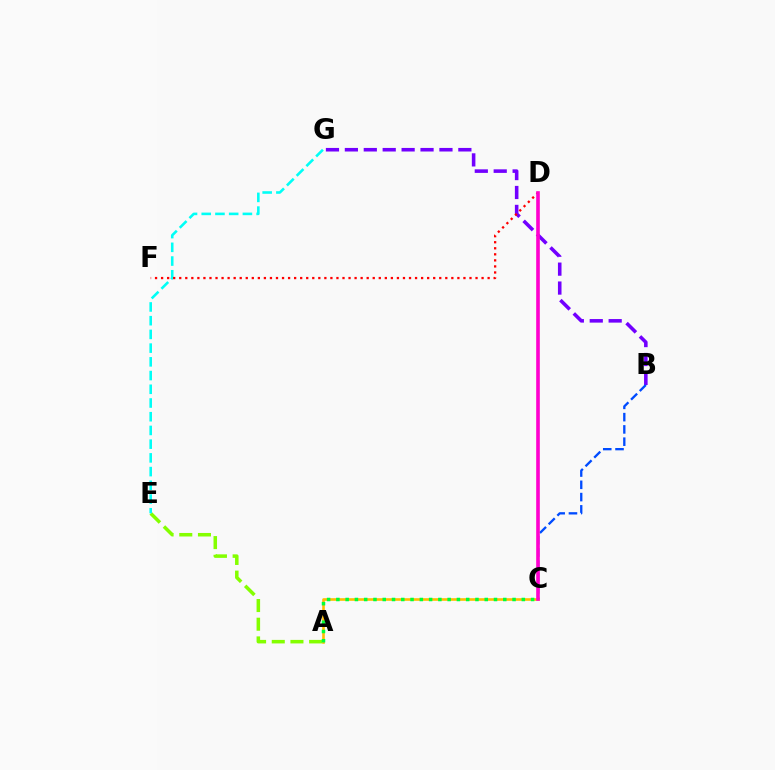{('A', 'E'): [{'color': '#84ff00', 'line_style': 'dashed', 'thickness': 2.54}], ('B', 'G'): [{'color': '#7200ff', 'line_style': 'dashed', 'thickness': 2.57}], ('E', 'G'): [{'color': '#00fff6', 'line_style': 'dashed', 'thickness': 1.86}], ('A', 'C'): [{'color': '#ffbd00', 'line_style': 'solid', 'thickness': 1.88}, {'color': '#00ff39', 'line_style': 'dotted', 'thickness': 2.52}], ('B', 'C'): [{'color': '#004bff', 'line_style': 'dashed', 'thickness': 1.67}], ('D', 'F'): [{'color': '#ff0000', 'line_style': 'dotted', 'thickness': 1.64}], ('C', 'D'): [{'color': '#ff00cf', 'line_style': 'solid', 'thickness': 2.61}]}